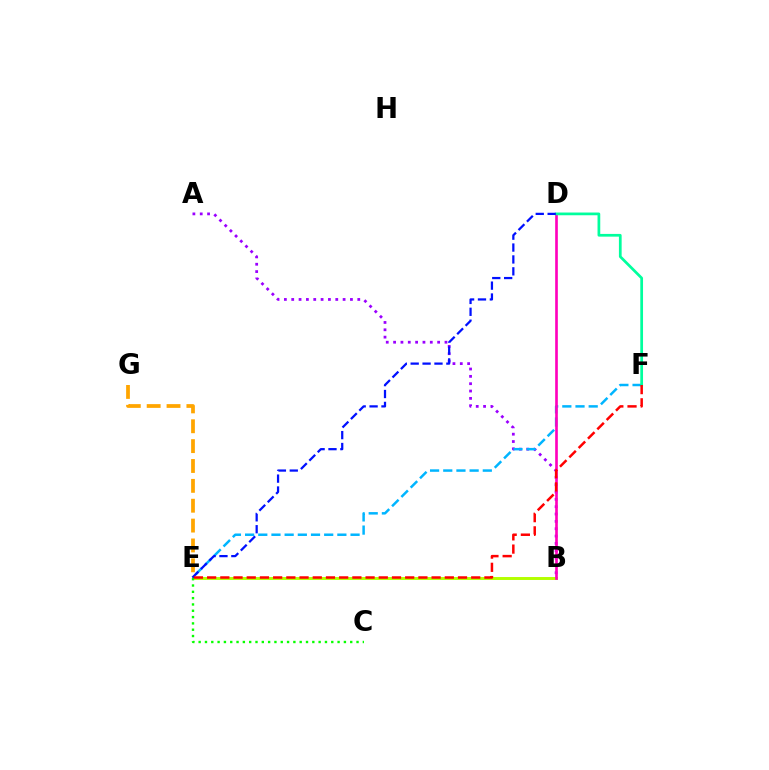{('E', 'G'): [{'color': '#ffa500', 'line_style': 'dashed', 'thickness': 2.7}], ('A', 'B'): [{'color': '#9b00ff', 'line_style': 'dotted', 'thickness': 1.99}], ('B', 'E'): [{'color': '#b3ff00', 'line_style': 'solid', 'thickness': 2.12}], ('E', 'F'): [{'color': '#00b5ff', 'line_style': 'dashed', 'thickness': 1.79}, {'color': '#ff0000', 'line_style': 'dashed', 'thickness': 1.79}], ('C', 'E'): [{'color': '#08ff00', 'line_style': 'dotted', 'thickness': 1.72}], ('B', 'D'): [{'color': '#ff00bd', 'line_style': 'solid', 'thickness': 1.9}], ('D', 'F'): [{'color': '#00ff9d', 'line_style': 'solid', 'thickness': 1.96}], ('D', 'E'): [{'color': '#0010ff', 'line_style': 'dashed', 'thickness': 1.62}]}